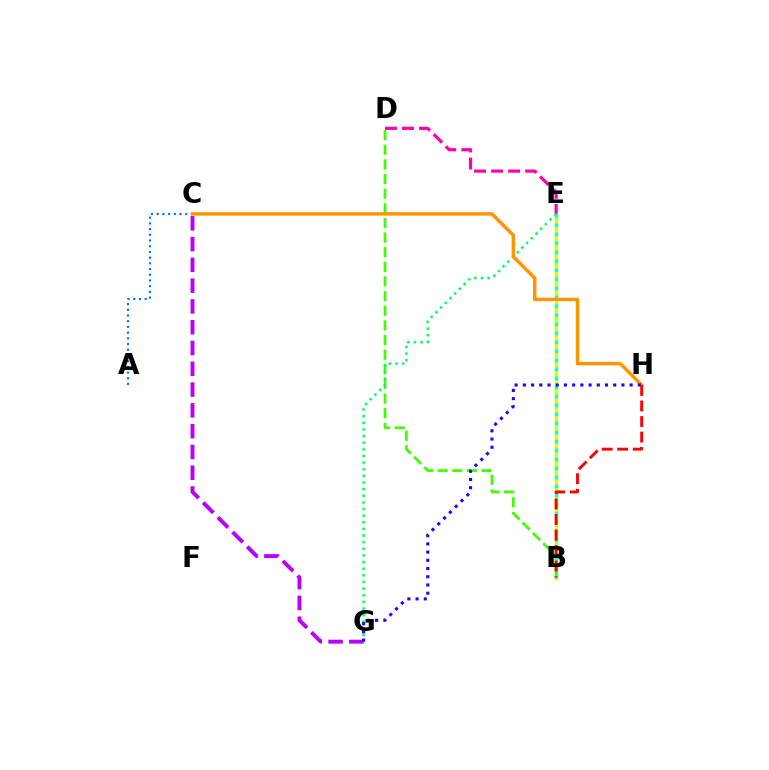{('B', 'E'): [{'color': '#d1ff00', 'line_style': 'solid', 'thickness': 2.45}, {'color': '#00fff6', 'line_style': 'dotted', 'thickness': 2.45}], ('D', 'E'): [{'color': '#ff00ac', 'line_style': 'dashed', 'thickness': 2.32}], ('A', 'C'): [{'color': '#0074ff', 'line_style': 'dotted', 'thickness': 1.55}], ('B', 'D'): [{'color': '#3dff00', 'line_style': 'dashed', 'thickness': 1.99}], ('C', 'G'): [{'color': '#b900ff', 'line_style': 'dashed', 'thickness': 2.82}], ('E', 'G'): [{'color': '#00ff5c', 'line_style': 'dotted', 'thickness': 1.8}], ('C', 'H'): [{'color': '#ff9400', 'line_style': 'solid', 'thickness': 2.49}], ('G', 'H'): [{'color': '#2500ff', 'line_style': 'dotted', 'thickness': 2.23}], ('B', 'H'): [{'color': '#ff0000', 'line_style': 'dashed', 'thickness': 2.11}]}